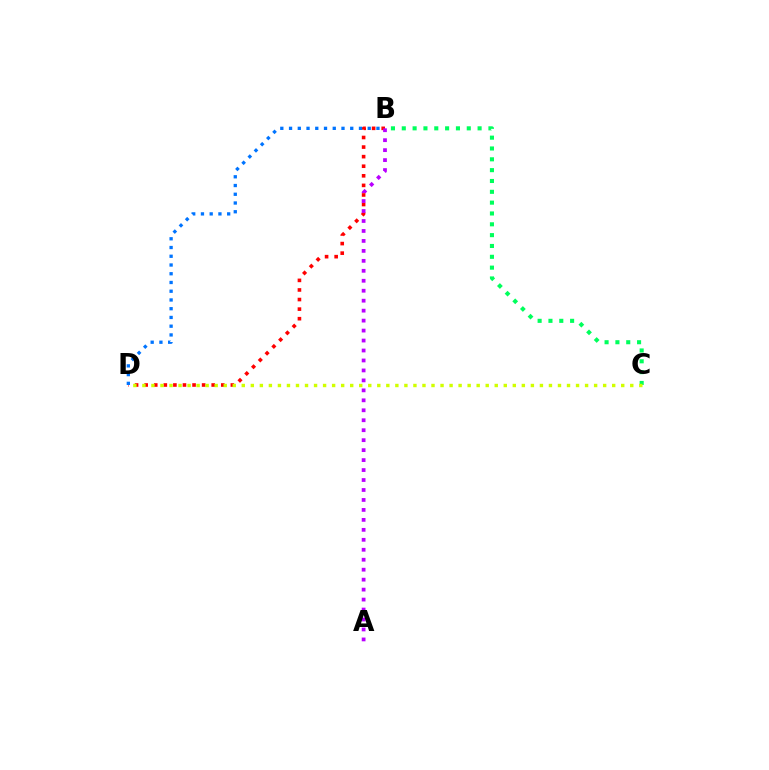{('B', 'D'): [{'color': '#ff0000', 'line_style': 'dotted', 'thickness': 2.6}, {'color': '#0074ff', 'line_style': 'dotted', 'thickness': 2.37}], ('A', 'B'): [{'color': '#b900ff', 'line_style': 'dotted', 'thickness': 2.71}], ('B', 'C'): [{'color': '#00ff5c', 'line_style': 'dotted', 'thickness': 2.94}], ('C', 'D'): [{'color': '#d1ff00', 'line_style': 'dotted', 'thickness': 2.45}]}